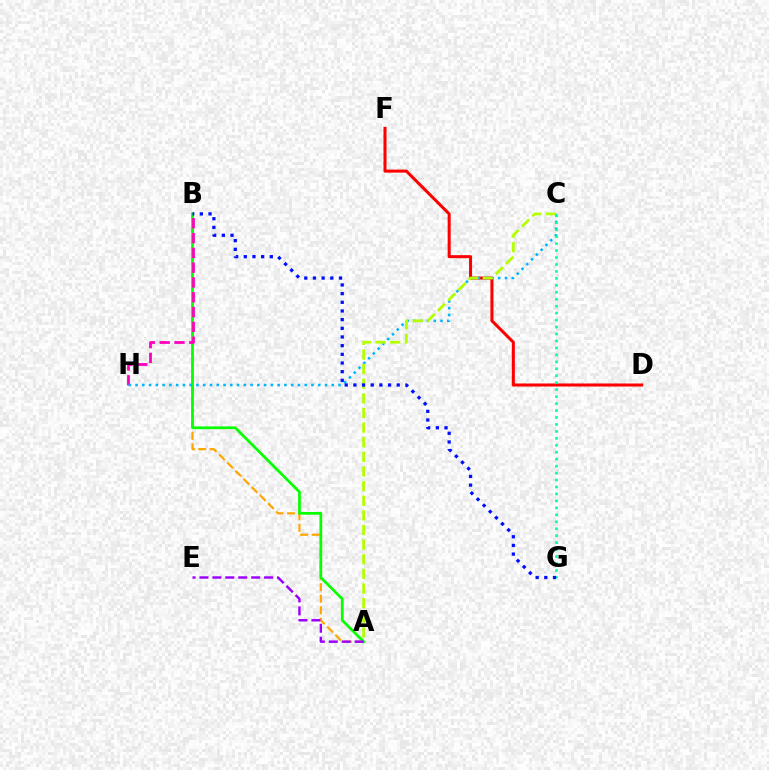{('A', 'B'): [{'color': '#ffa500', 'line_style': 'dashed', 'thickness': 1.57}, {'color': '#08ff00', 'line_style': 'solid', 'thickness': 1.97}], ('B', 'H'): [{'color': '#ff00bd', 'line_style': 'dashed', 'thickness': 2.01}], ('A', 'E'): [{'color': '#9b00ff', 'line_style': 'dashed', 'thickness': 1.76}], ('D', 'F'): [{'color': '#ff0000', 'line_style': 'solid', 'thickness': 2.19}], ('C', 'H'): [{'color': '#00b5ff', 'line_style': 'dotted', 'thickness': 1.84}], ('A', 'C'): [{'color': '#b3ff00', 'line_style': 'dashed', 'thickness': 1.99}], ('C', 'G'): [{'color': '#00ff9d', 'line_style': 'dotted', 'thickness': 1.89}], ('B', 'G'): [{'color': '#0010ff', 'line_style': 'dotted', 'thickness': 2.36}]}